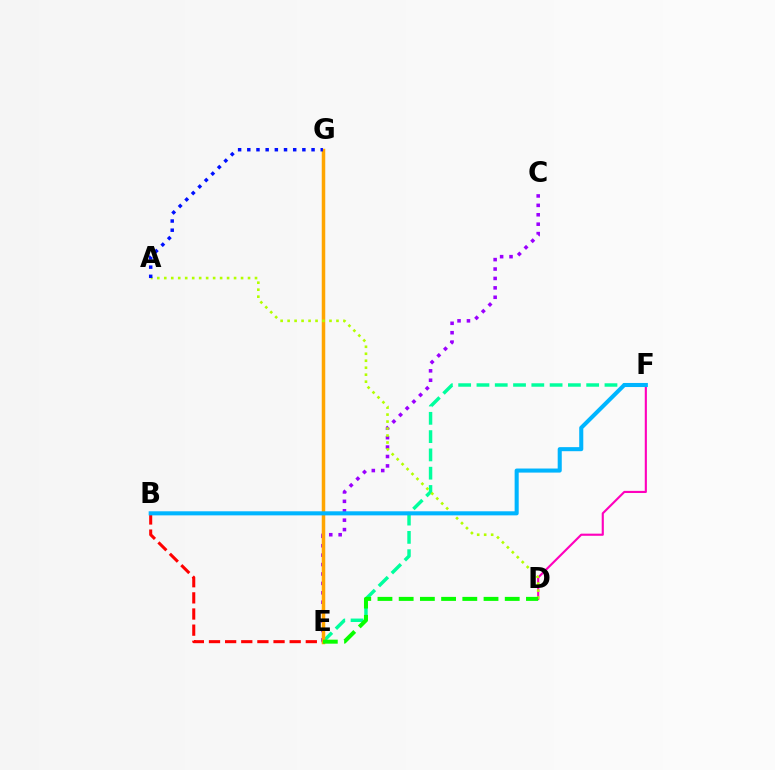{('C', 'E'): [{'color': '#9b00ff', 'line_style': 'dotted', 'thickness': 2.56}], ('B', 'E'): [{'color': '#ff0000', 'line_style': 'dashed', 'thickness': 2.19}], ('E', 'F'): [{'color': '#00ff9d', 'line_style': 'dashed', 'thickness': 2.48}], ('D', 'F'): [{'color': '#ff00bd', 'line_style': 'solid', 'thickness': 1.54}], ('E', 'G'): [{'color': '#ffa500', 'line_style': 'solid', 'thickness': 2.52}], ('A', 'D'): [{'color': '#b3ff00', 'line_style': 'dotted', 'thickness': 1.9}], ('A', 'G'): [{'color': '#0010ff', 'line_style': 'dotted', 'thickness': 2.49}], ('B', 'F'): [{'color': '#00b5ff', 'line_style': 'solid', 'thickness': 2.93}], ('D', 'E'): [{'color': '#08ff00', 'line_style': 'dashed', 'thickness': 2.88}]}